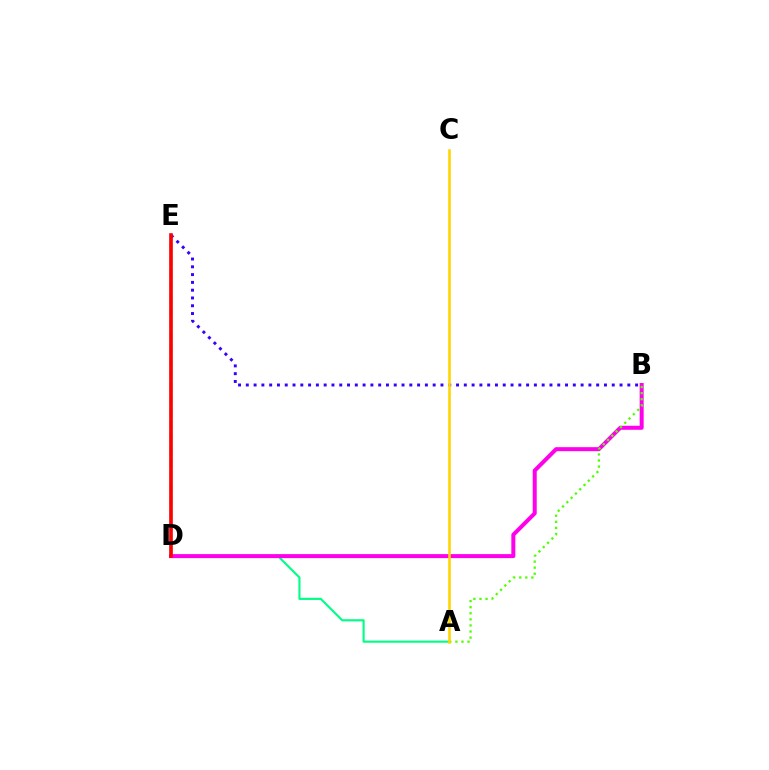{('B', 'E'): [{'color': '#3700ff', 'line_style': 'dotted', 'thickness': 2.12}], ('A', 'D'): [{'color': '#00ff86', 'line_style': 'solid', 'thickness': 1.54}], ('B', 'D'): [{'color': '#ff00ed', 'line_style': 'solid', 'thickness': 2.88}], ('D', 'E'): [{'color': '#009eff', 'line_style': 'dashed', 'thickness': 1.72}, {'color': '#ff0000', 'line_style': 'solid', 'thickness': 2.61}], ('A', 'B'): [{'color': '#4fff00', 'line_style': 'dotted', 'thickness': 1.65}], ('A', 'C'): [{'color': '#ffd500', 'line_style': 'solid', 'thickness': 1.87}]}